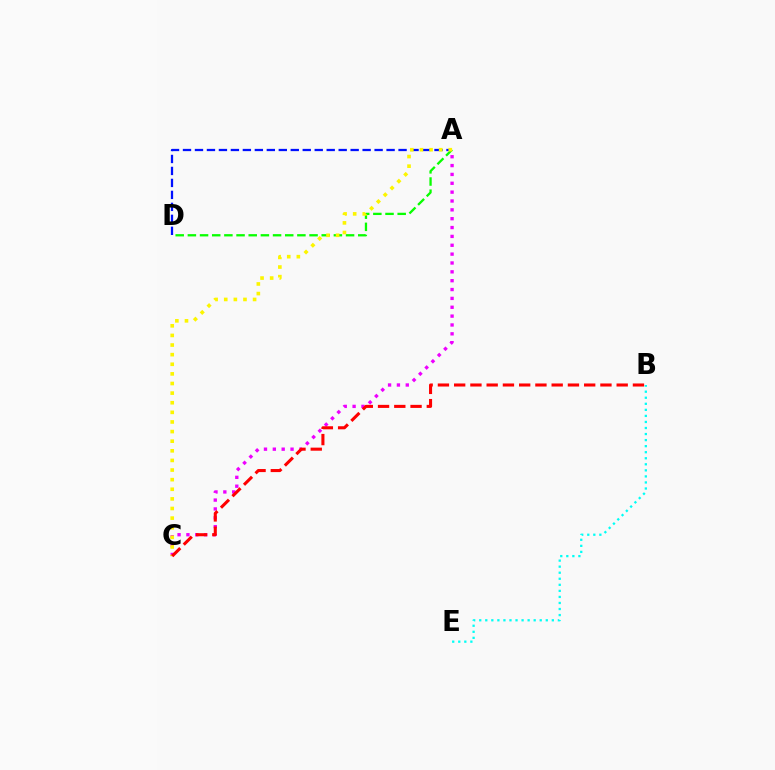{('B', 'E'): [{'color': '#00fff6', 'line_style': 'dotted', 'thickness': 1.64}], ('A', 'D'): [{'color': '#0010ff', 'line_style': 'dashed', 'thickness': 1.63}, {'color': '#08ff00', 'line_style': 'dashed', 'thickness': 1.65}], ('A', 'C'): [{'color': '#ee00ff', 'line_style': 'dotted', 'thickness': 2.41}, {'color': '#fcf500', 'line_style': 'dotted', 'thickness': 2.61}], ('B', 'C'): [{'color': '#ff0000', 'line_style': 'dashed', 'thickness': 2.21}]}